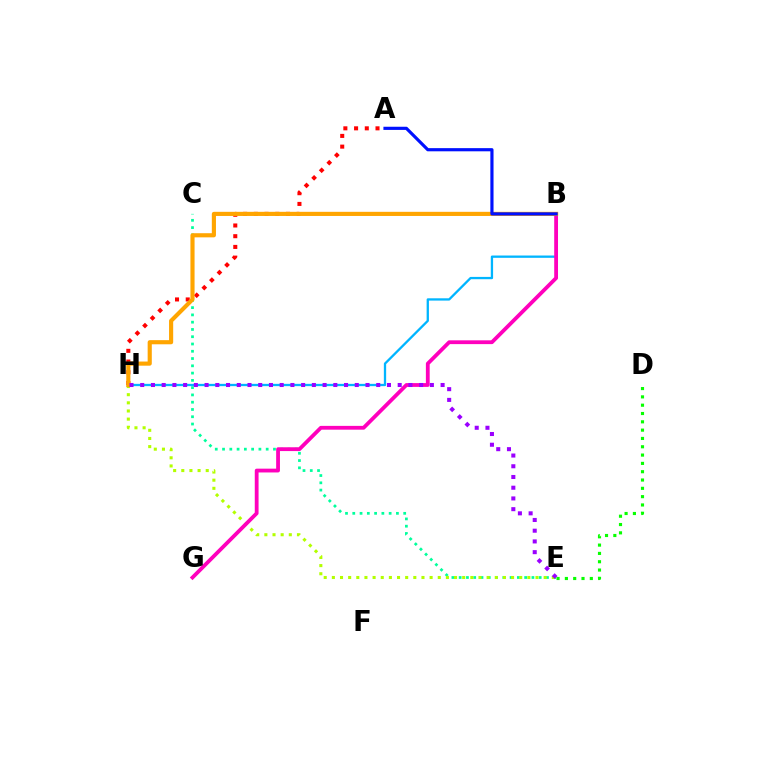{('C', 'E'): [{'color': '#00ff9d', 'line_style': 'dotted', 'thickness': 1.98}], ('B', 'H'): [{'color': '#00b5ff', 'line_style': 'solid', 'thickness': 1.66}, {'color': '#ffa500', 'line_style': 'solid', 'thickness': 2.98}], ('E', 'H'): [{'color': '#b3ff00', 'line_style': 'dotted', 'thickness': 2.21}, {'color': '#9b00ff', 'line_style': 'dotted', 'thickness': 2.91}], ('A', 'H'): [{'color': '#ff0000', 'line_style': 'dotted', 'thickness': 2.91}], ('B', 'G'): [{'color': '#ff00bd', 'line_style': 'solid', 'thickness': 2.74}], ('A', 'B'): [{'color': '#0010ff', 'line_style': 'solid', 'thickness': 2.28}], ('D', 'E'): [{'color': '#08ff00', 'line_style': 'dotted', 'thickness': 2.26}]}